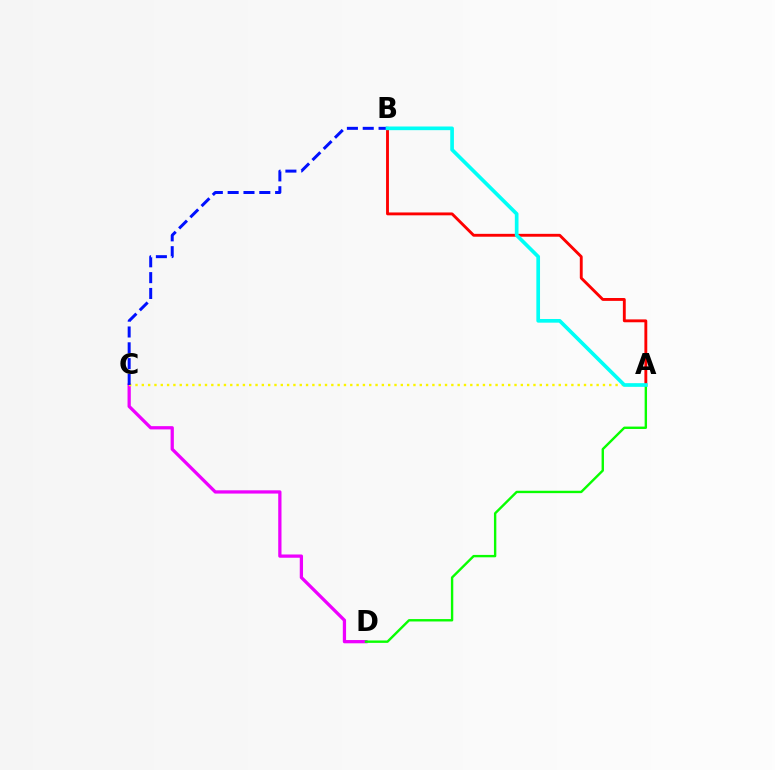{('C', 'D'): [{'color': '#ee00ff', 'line_style': 'solid', 'thickness': 2.35}], ('A', 'C'): [{'color': '#fcf500', 'line_style': 'dotted', 'thickness': 1.72}], ('B', 'C'): [{'color': '#0010ff', 'line_style': 'dashed', 'thickness': 2.15}], ('A', 'D'): [{'color': '#08ff00', 'line_style': 'solid', 'thickness': 1.72}], ('A', 'B'): [{'color': '#ff0000', 'line_style': 'solid', 'thickness': 2.07}, {'color': '#00fff6', 'line_style': 'solid', 'thickness': 2.64}]}